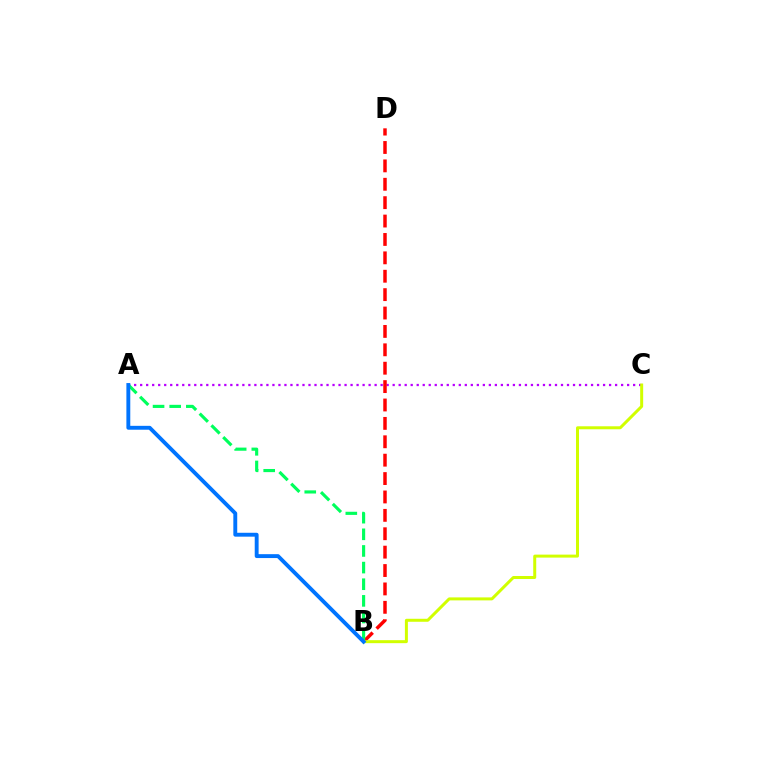{('A', 'C'): [{'color': '#b900ff', 'line_style': 'dotted', 'thickness': 1.63}], ('B', 'D'): [{'color': '#ff0000', 'line_style': 'dashed', 'thickness': 2.5}], ('B', 'C'): [{'color': '#d1ff00', 'line_style': 'solid', 'thickness': 2.15}], ('A', 'B'): [{'color': '#00ff5c', 'line_style': 'dashed', 'thickness': 2.26}, {'color': '#0074ff', 'line_style': 'solid', 'thickness': 2.8}]}